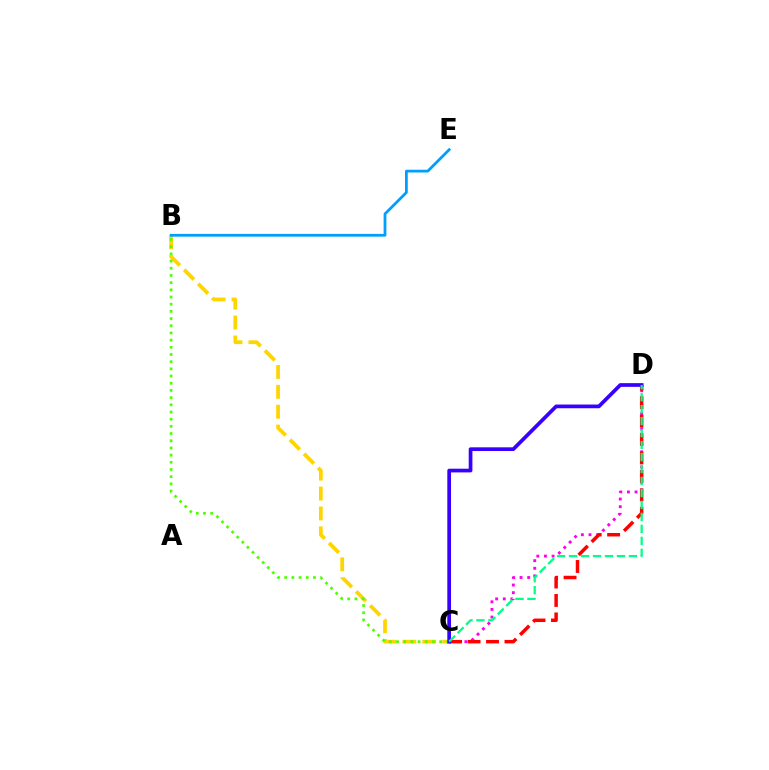{('C', 'D'): [{'color': '#ff00ed', 'line_style': 'dotted', 'thickness': 2.07}, {'color': '#ff0000', 'line_style': 'dashed', 'thickness': 2.51}, {'color': '#3700ff', 'line_style': 'solid', 'thickness': 2.67}, {'color': '#00ff86', 'line_style': 'dashed', 'thickness': 1.63}], ('B', 'C'): [{'color': '#ffd500', 'line_style': 'dashed', 'thickness': 2.7}, {'color': '#4fff00', 'line_style': 'dotted', 'thickness': 1.95}], ('B', 'E'): [{'color': '#009eff', 'line_style': 'solid', 'thickness': 1.99}]}